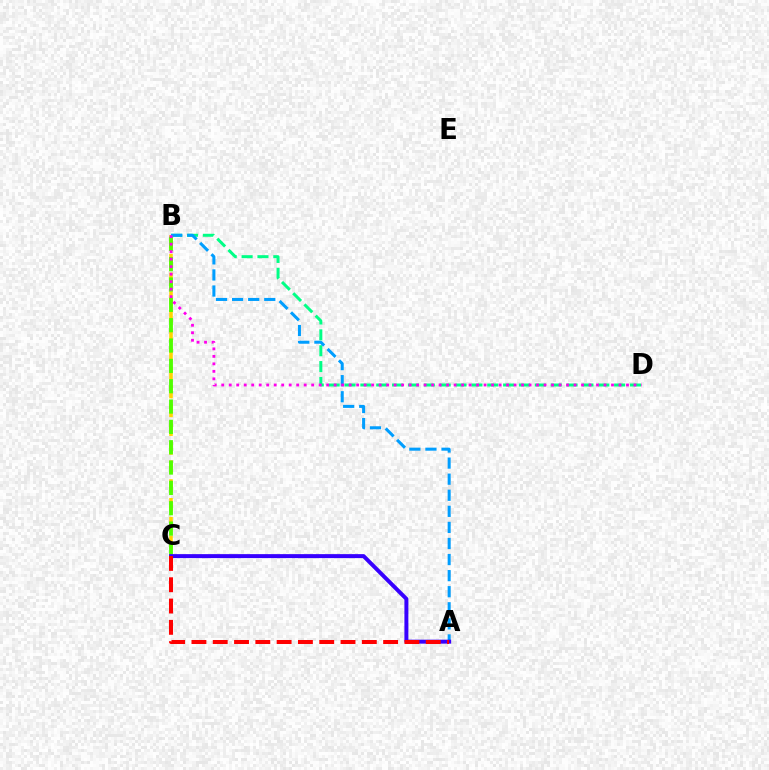{('B', 'D'): [{'color': '#00ff86', 'line_style': 'dashed', 'thickness': 2.15}, {'color': '#ff00ed', 'line_style': 'dotted', 'thickness': 2.04}], ('B', 'C'): [{'color': '#ffd500', 'line_style': 'dashed', 'thickness': 2.55}, {'color': '#4fff00', 'line_style': 'dashed', 'thickness': 2.76}], ('A', 'B'): [{'color': '#009eff', 'line_style': 'dashed', 'thickness': 2.18}], ('A', 'C'): [{'color': '#3700ff', 'line_style': 'solid', 'thickness': 2.85}, {'color': '#ff0000', 'line_style': 'dashed', 'thickness': 2.89}]}